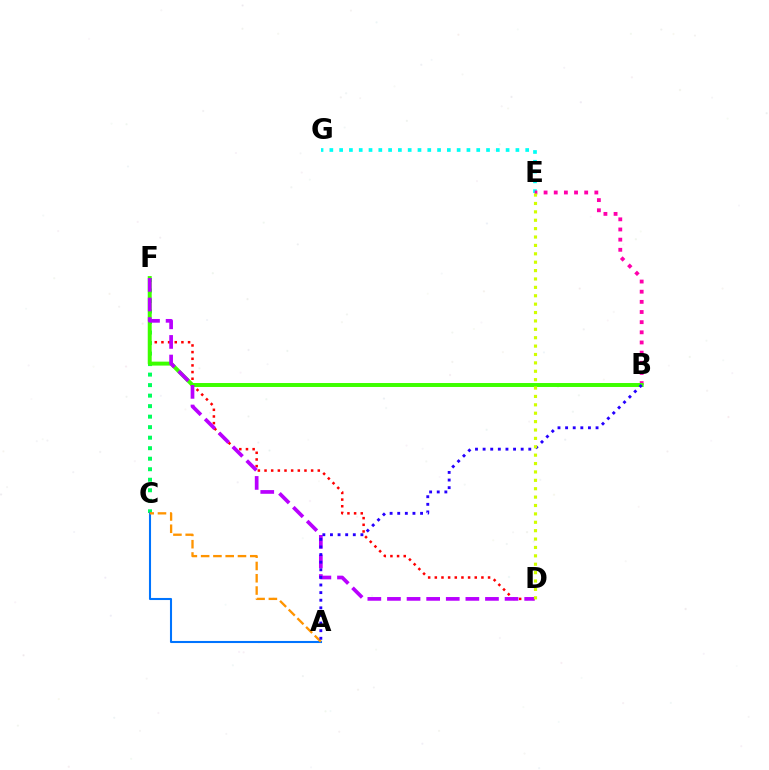{('E', 'G'): [{'color': '#00fff6', 'line_style': 'dotted', 'thickness': 2.66}], ('C', 'F'): [{'color': '#00ff5c', 'line_style': 'dotted', 'thickness': 2.86}], ('A', 'C'): [{'color': '#0074ff', 'line_style': 'solid', 'thickness': 1.5}, {'color': '#ff9400', 'line_style': 'dashed', 'thickness': 1.67}], ('D', 'F'): [{'color': '#ff0000', 'line_style': 'dotted', 'thickness': 1.81}, {'color': '#b900ff', 'line_style': 'dashed', 'thickness': 2.66}], ('B', 'E'): [{'color': '#ff00ac', 'line_style': 'dotted', 'thickness': 2.76}], ('B', 'F'): [{'color': '#3dff00', 'line_style': 'solid', 'thickness': 2.85}], ('A', 'B'): [{'color': '#2500ff', 'line_style': 'dotted', 'thickness': 2.07}], ('D', 'E'): [{'color': '#d1ff00', 'line_style': 'dotted', 'thickness': 2.28}]}